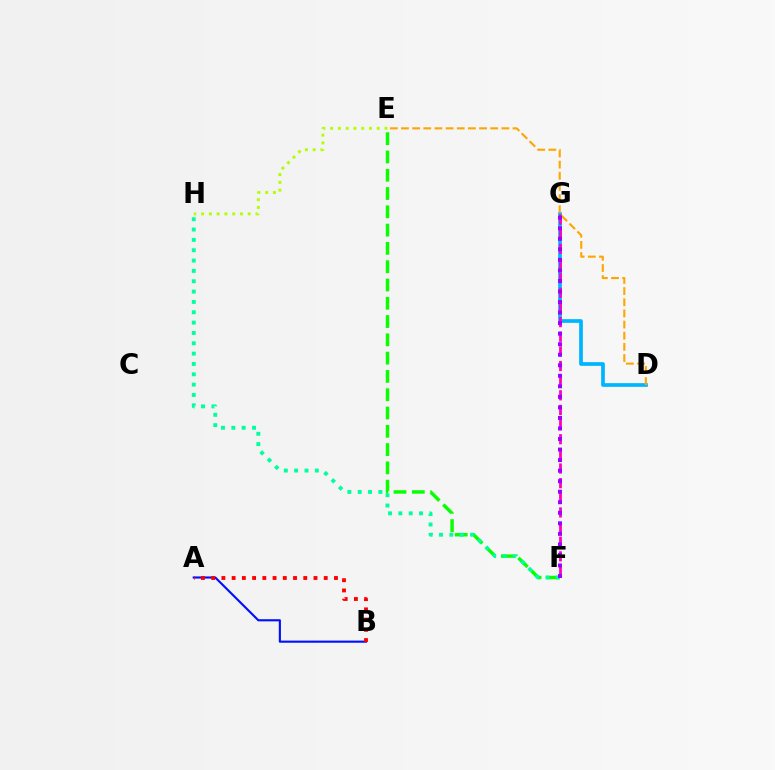{('A', 'B'): [{'color': '#0010ff', 'line_style': 'solid', 'thickness': 1.53}, {'color': '#ff0000', 'line_style': 'dotted', 'thickness': 2.78}], ('D', 'G'): [{'color': '#00b5ff', 'line_style': 'solid', 'thickness': 2.66}], ('F', 'G'): [{'color': '#ff00bd', 'line_style': 'dashed', 'thickness': 1.99}, {'color': '#9b00ff', 'line_style': 'dotted', 'thickness': 2.86}], ('E', 'H'): [{'color': '#b3ff00', 'line_style': 'dotted', 'thickness': 2.11}], ('D', 'E'): [{'color': '#ffa500', 'line_style': 'dashed', 'thickness': 1.52}], ('E', 'F'): [{'color': '#08ff00', 'line_style': 'dashed', 'thickness': 2.48}], ('F', 'H'): [{'color': '#00ff9d', 'line_style': 'dotted', 'thickness': 2.81}]}